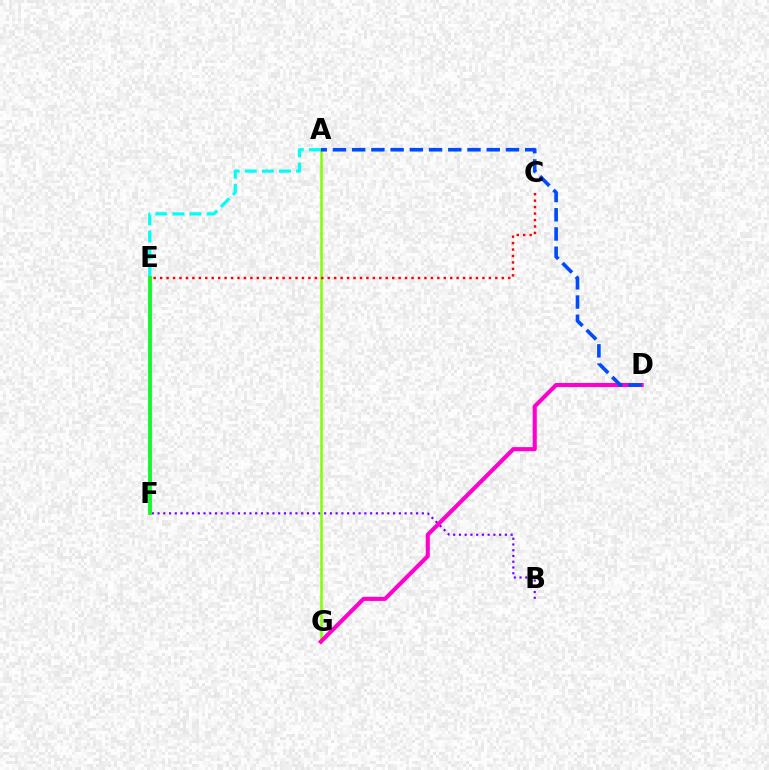{('B', 'F'): [{'color': '#7200ff', 'line_style': 'dotted', 'thickness': 1.56}], ('A', 'E'): [{'color': '#00fff6', 'line_style': 'dashed', 'thickness': 2.32}], ('A', 'G'): [{'color': '#84ff00', 'line_style': 'solid', 'thickness': 1.81}], ('E', 'F'): [{'color': '#ffbd00', 'line_style': 'solid', 'thickness': 2.88}, {'color': '#00ff39', 'line_style': 'solid', 'thickness': 2.57}], ('D', 'G'): [{'color': '#ff00cf', 'line_style': 'solid', 'thickness': 2.95}], ('A', 'D'): [{'color': '#004bff', 'line_style': 'dashed', 'thickness': 2.61}], ('C', 'E'): [{'color': '#ff0000', 'line_style': 'dotted', 'thickness': 1.75}]}